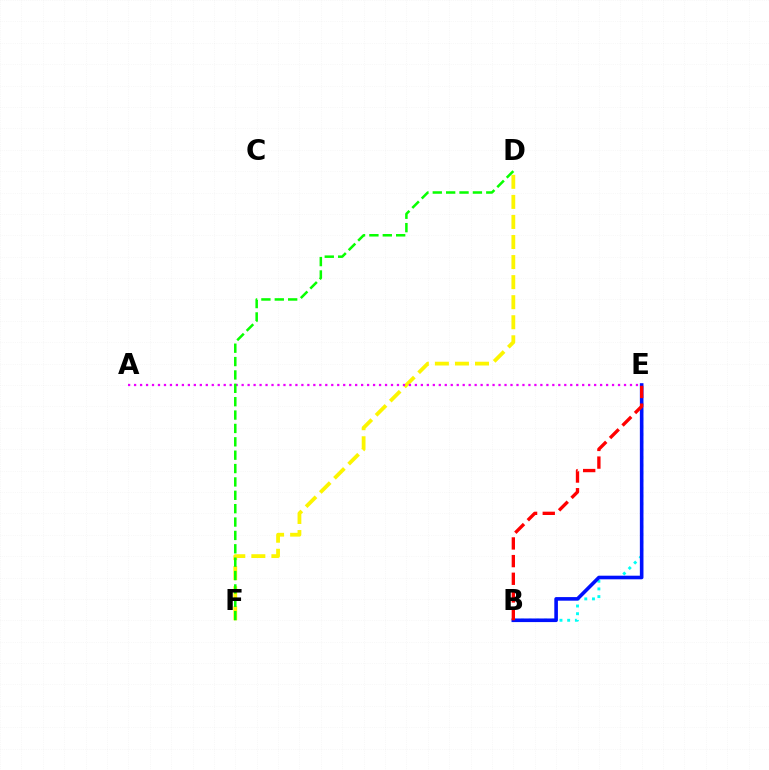{('B', 'E'): [{'color': '#00fff6', 'line_style': 'dotted', 'thickness': 2.09}, {'color': '#0010ff', 'line_style': 'solid', 'thickness': 2.6}, {'color': '#ff0000', 'line_style': 'dashed', 'thickness': 2.4}], ('D', 'F'): [{'color': '#fcf500', 'line_style': 'dashed', 'thickness': 2.72}, {'color': '#08ff00', 'line_style': 'dashed', 'thickness': 1.82}], ('A', 'E'): [{'color': '#ee00ff', 'line_style': 'dotted', 'thickness': 1.62}]}